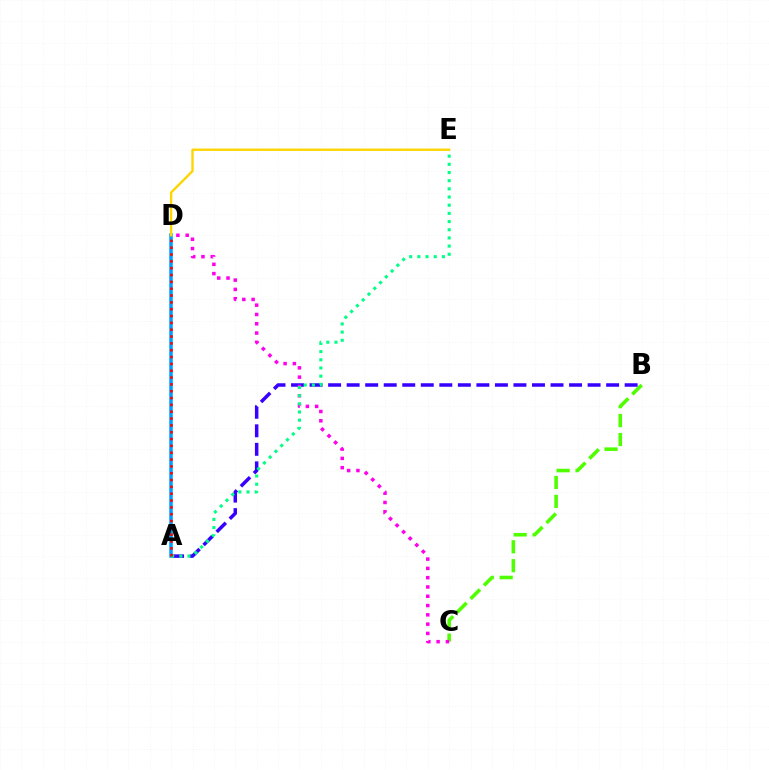{('B', 'C'): [{'color': '#4fff00', 'line_style': 'dashed', 'thickness': 2.57}], ('A', 'B'): [{'color': '#3700ff', 'line_style': 'dashed', 'thickness': 2.52}], ('A', 'D'): [{'color': '#009eff', 'line_style': 'solid', 'thickness': 2.53}, {'color': '#ff0000', 'line_style': 'dotted', 'thickness': 1.86}], ('C', 'D'): [{'color': '#ff00ed', 'line_style': 'dotted', 'thickness': 2.52}], ('D', 'E'): [{'color': '#ffd500', 'line_style': 'solid', 'thickness': 1.7}], ('A', 'E'): [{'color': '#00ff86', 'line_style': 'dotted', 'thickness': 2.22}]}